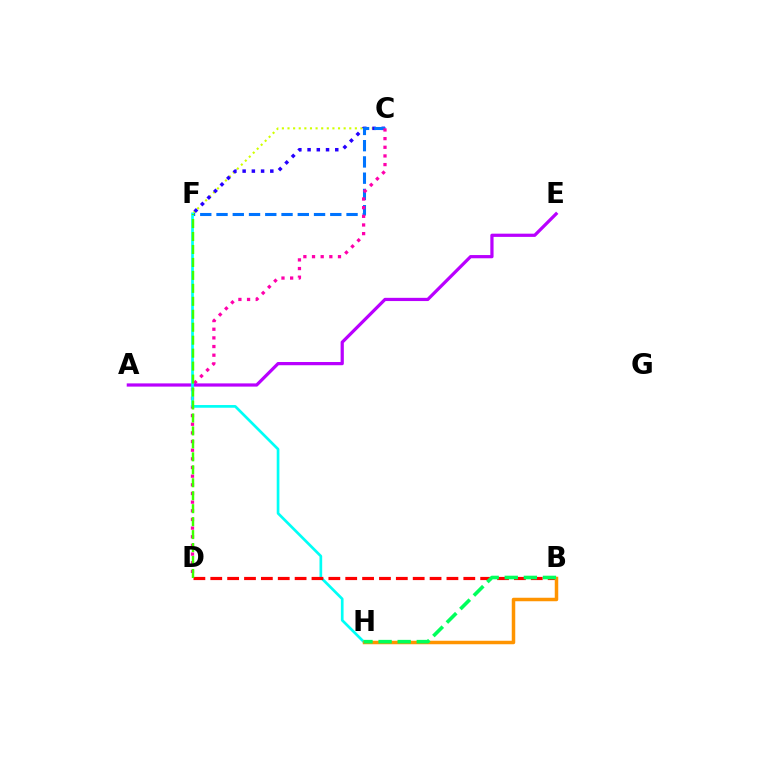{('C', 'F'): [{'color': '#d1ff00', 'line_style': 'dotted', 'thickness': 1.53}, {'color': '#2500ff', 'line_style': 'dotted', 'thickness': 2.51}, {'color': '#0074ff', 'line_style': 'dashed', 'thickness': 2.21}], ('C', 'D'): [{'color': '#ff00ac', 'line_style': 'dotted', 'thickness': 2.35}], ('A', 'E'): [{'color': '#b900ff', 'line_style': 'solid', 'thickness': 2.32}], ('F', 'H'): [{'color': '#00fff6', 'line_style': 'solid', 'thickness': 1.94}], ('B', 'D'): [{'color': '#ff0000', 'line_style': 'dashed', 'thickness': 2.29}], ('D', 'F'): [{'color': '#3dff00', 'line_style': 'dashed', 'thickness': 1.76}], ('B', 'H'): [{'color': '#ff9400', 'line_style': 'solid', 'thickness': 2.52}, {'color': '#00ff5c', 'line_style': 'dashed', 'thickness': 2.59}]}